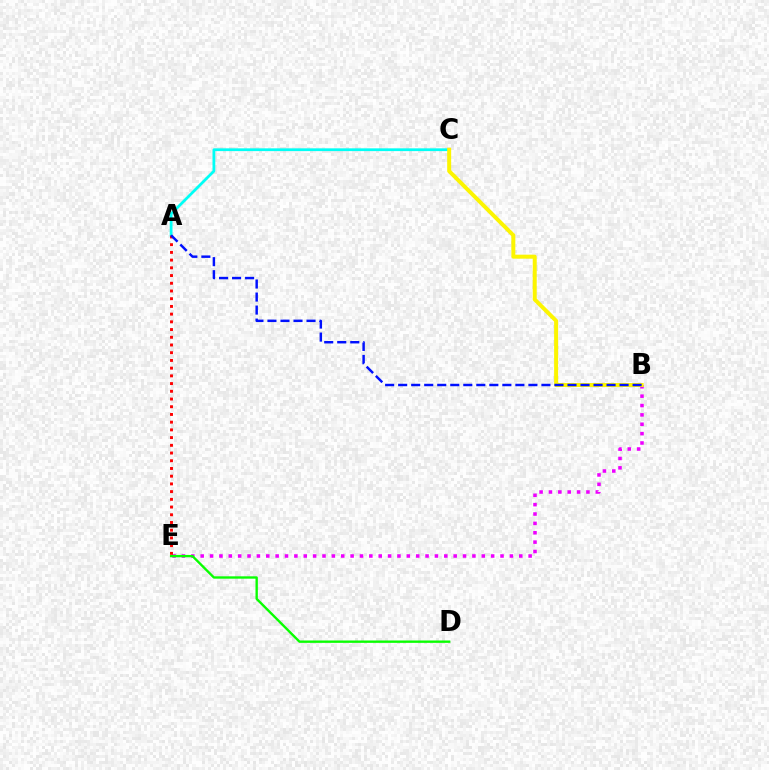{('A', 'C'): [{'color': '#00fff6', 'line_style': 'solid', 'thickness': 2.0}], ('B', 'E'): [{'color': '#ee00ff', 'line_style': 'dotted', 'thickness': 2.55}], ('B', 'C'): [{'color': '#fcf500', 'line_style': 'solid', 'thickness': 2.87}], ('A', 'E'): [{'color': '#ff0000', 'line_style': 'dotted', 'thickness': 2.1}], ('A', 'B'): [{'color': '#0010ff', 'line_style': 'dashed', 'thickness': 1.77}], ('D', 'E'): [{'color': '#08ff00', 'line_style': 'solid', 'thickness': 1.7}]}